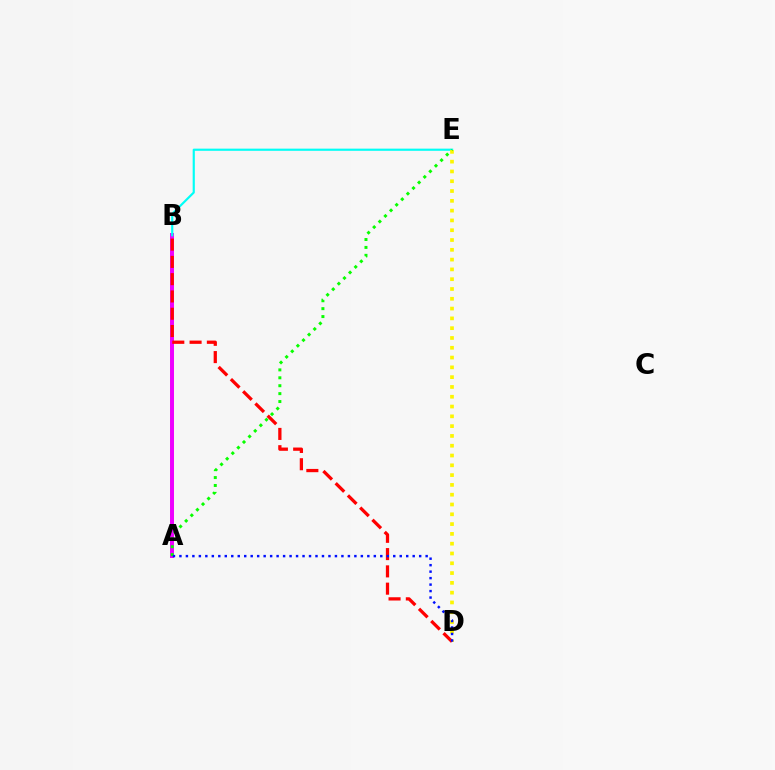{('A', 'B'): [{'color': '#ee00ff', 'line_style': 'solid', 'thickness': 2.86}], ('B', 'E'): [{'color': '#00fff6', 'line_style': 'solid', 'thickness': 1.56}], ('D', 'E'): [{'color': '#fcf500', 'line_style': 'dotted', 'thickness': 2.66}], ('A', 'E'): [{'color': '#08ff00', 'line_style': 'dotted', 'thickness': 2.15}], ('B', 'D'): [{'color': '#ff0000', 'line_style': 'dashed', 'thickness': 2.35}], ('A', 'D'): [{'color': '#0010ff', 'line_style': 'dotted', 'thickness': 1.76}]}